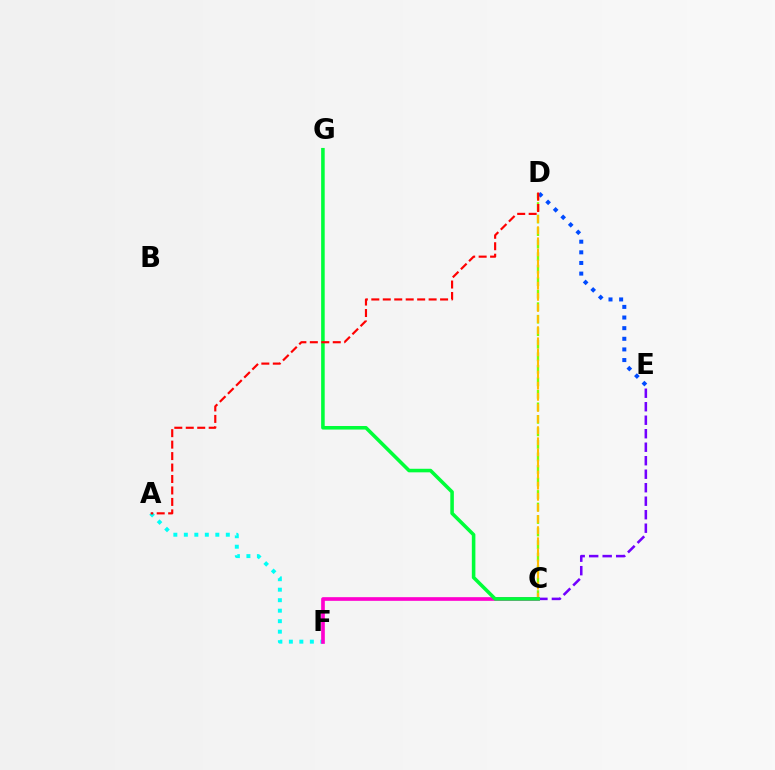{('C', 'D'): [{'color': '#84ff00', 'line_style': 'dashed', 'thickness': 1.7}, {'color': '#ffbd00', 'line_style': 'dashed', 'thickness': 1.51}], ('C', 'E'): [{'color': '#7200ff', 'line_style': 'dashed', 'thickness': 1.83}], ('D', 'E'): [{'color': '#004bff', 'line_style': 'dotted', 'thickness': 2.89}], ('A', 'F'): [{'color': '#00fff6', 'line_style': 'dotted', 'thickness': 2.85}], ('C', 'F'): [{'color': '#ff00cf', 'line_style': 'solid', 'thickness': 2.64}], ('C', 'G'): [{'color': '#00ff39', 'line_style': 'solid', 'thickness': 2.57}], ('A', 'D'): [{'color': '#ff0000', 'line_style': 'dashed', 'thickness': 1.56}]}